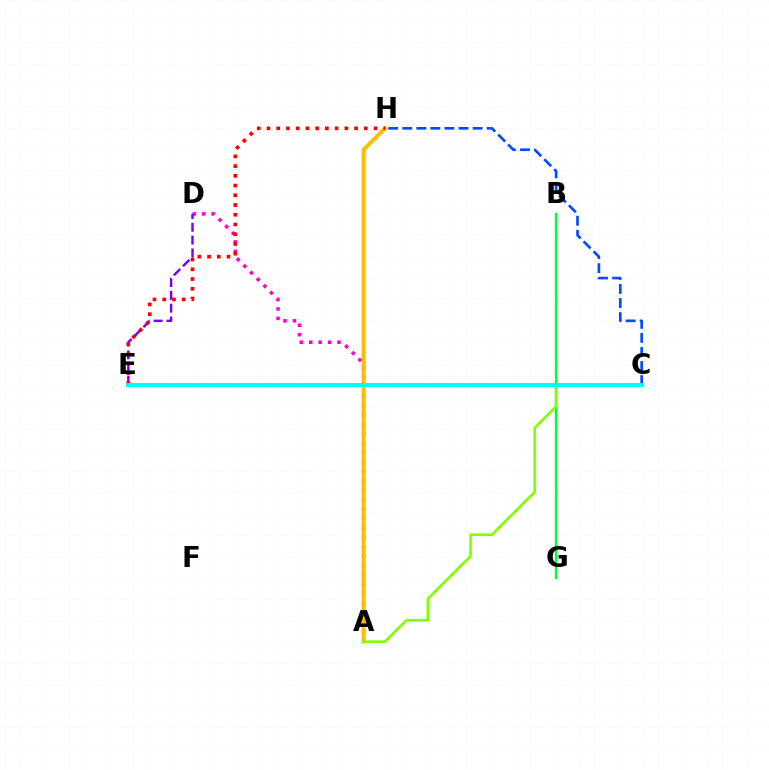{('B', 'G'): [{'color': '#00ff39', 'line_style': 'solid', 'thickness': 1.69}], ('A', 'D'): [{'color': '#ff00cf', 'line_style': 'dotted', 'thickness': 2.56}], ('D', 'E'): [{'color': '#7200ff', 'line_style': 'dashed', 'thickness': 1.74}], ('A', 'H'): [{'color': '#ffbd00', 'line_style': 'solid', 'thickness': 2.87}], ('E', 'H'): [{'color': '#ff0000', 'line_style': 'dotted', 'thickness': 2.64}], ('C', 'H'): [{'color': '#004bff', 'line_style': 'dashed', 'thickness': 1.91}], ('A', 'C'): [{'color': '#84ff00', 'line_style': 'solid', 'thickness': 1.92}], ('C', 'E'): [{'color': '#00fff6', 'line_style': 'solid', 'thickness': 2.89}]}